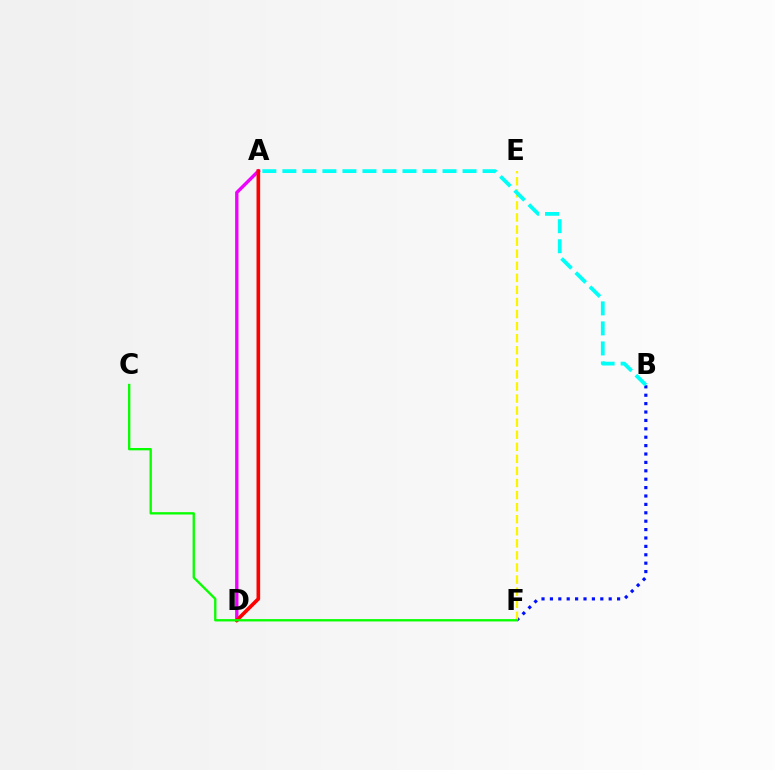{('A', 'D'): [{'color': '#ee00ff', 'line_style': 'solid', 'thickness': 2.41}, {'color': '#ff0000', 'line_style': 'solid', 'thickness': 2.62}], ('B', 'F'): [{'color': '#0010ff', 'line_style': 'dotted', 'thickness': 2.28}], ('E', 'F'): [{'color': '#fcf500', 'line_style': 'dashed', 'thickness': 1.64}], ('A', 'B'): [{'color': '#00fff6', 'line_style': 'dashed', 'thickness': 2.72}], ('C', 'F'): [{'color': '#08ff00', 'line_style': 'solid', 'thickness': 1.69}]}